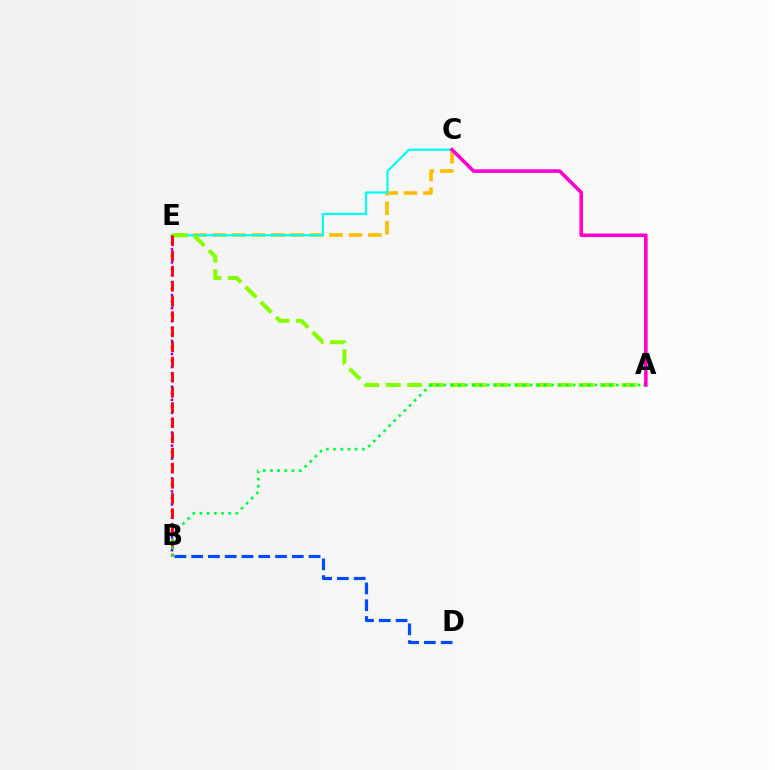{('B', 'E'): [{'color': '#7200ff', 'line_style': 'dotted', 'thickness': 1.78}, {'color': '#ff0000', 'line_style': 'dashed', 'thickness': 2.06}], ('C', 'E'): [{'color': '#ffbd00', 'line_style': 'dashed', 'thickness': 2.64}, {'color': '#00fff6', 'line_style': 'solid', 'thickness': 1.6}], ('A', 'E'): [{'color': '#84ff00', 'line_style': 'dashed', 'thickness': 2.91}], ('B', 'D'): [{'color': '#004bff', 'line_style': 'dashed', 'thickness': 2.28}], ('A', 'B'): [{'color': '#00ff39', 'line_style': 'dotted', 'thickness': 1.95}], ('A', 'C'): [{'color': '#ff00cf', 'line_style': 'solid', 'thickness': 2.58}]}